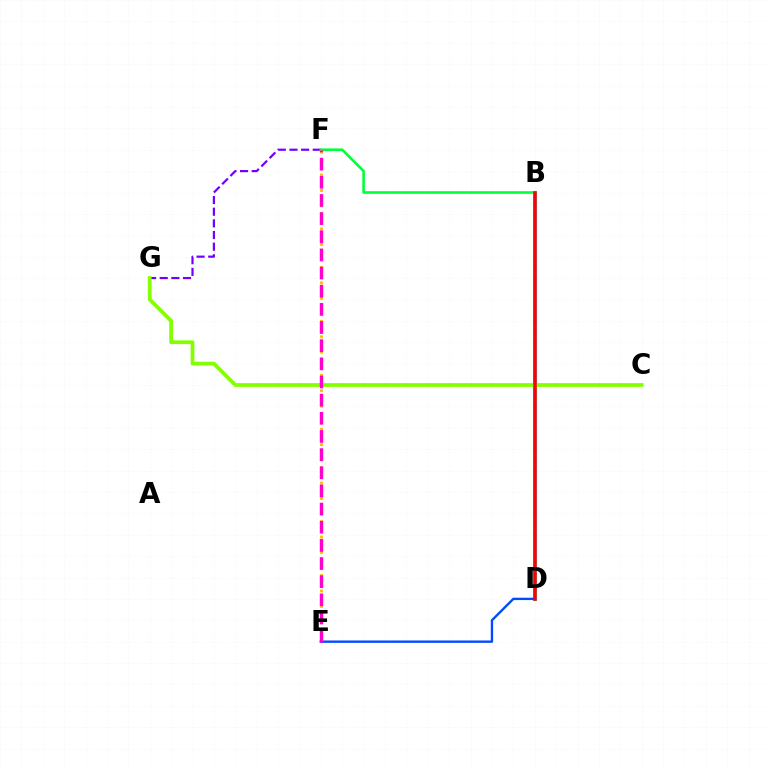{('B', 'D'): [{'color': '#00fff6', 'line_style': 'solid', 'thickness': 2.92}, {'color': '#ff0000', 'line_style': 'solid', 'thickness': 2.54}], ('D', 'E'): [{'color': '#004bff', 'line_style': 'solid', 'thickness': 1.7}], ('F', 'G'): [{'color': '#7200ff', 'line_style': 'dashed', 'thickness': 1.58}], ('C', 'G'): [{'color': '#84ff00', 'line_style': 'solid', 'thickness': 2.7}], ('B', 'F'): [{'color': '#00ff39', 'line_style': 'solid', 'thickness': 1.87}], ('E', 'F'): [{'color': '#ffbd00', 'line_style': 'dotted', 'thickness': 2.09}, {'color': '#ff00cf', 'line_style': 'dashed', 'thickness': 2.47}]}